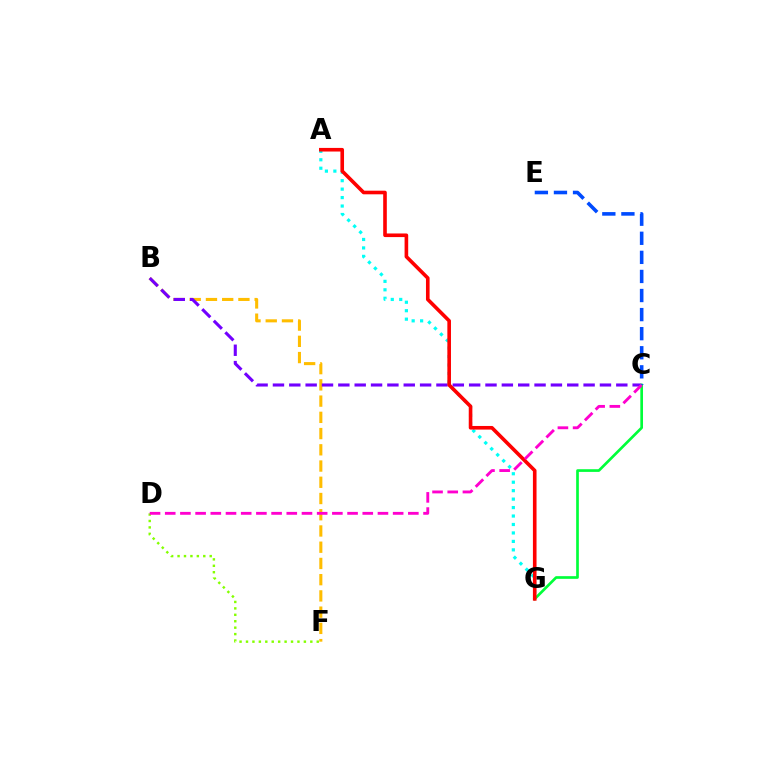{('B', 'F'): [{'color': '#ffbd00', 'line_style': 'dashed', 'thickness': 2.21}], ('A', 'G'): [{'color': '#00fff6', 'line_style': 'dotted', 'thickness': 2.3}, {'color': '#ff0000', 'line_style': 'solid', 'thickness': 2.61}], ('B', 'C'): [{'color': '#7200ff', 'line_style': 'dashed', 'thickness': 2.22}], ('D', 'F'): [{'color': '#84ff00', 'line_style': 'dotted', 'thickness': 1.75}], ('C', 'G'): [{'color': '#00ff39', 'line_style': 'solid', 'thickness': 1.93}], ('C', 'E'): [{'color': '#004bff', 'line_style': 'dashed', 'thickness': 2.59}], ('C', 'D'): [{'color': '#ff00cf', 'line_style': 'dashed', 'thickness': 2.06}]}